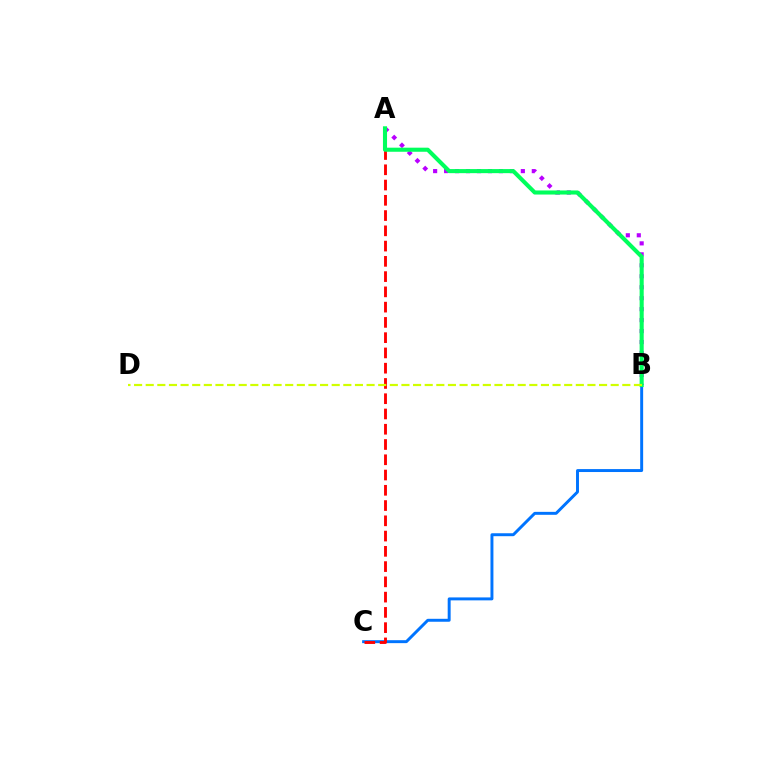{('A', 'B'): [{'color': '#b900ff', 'line_style': 'dotted', 'thickness': 2.98}, {'color': '#00ff5c', 'line_style': 'solid', 'thickness': 2.94}], ('B', 'C'): [{'color': '#0074ff', 'line_style': 'solid', 'thickness': 2.12}], ('A', 'C'): [{'color': '#ff0000', 'line_style': 'dashed', 'thickness': 2.07}], ('B', 'D'): [{'color': '#d1ff00', 'line_style': 'dashed', 'thickness': 1.58}]}